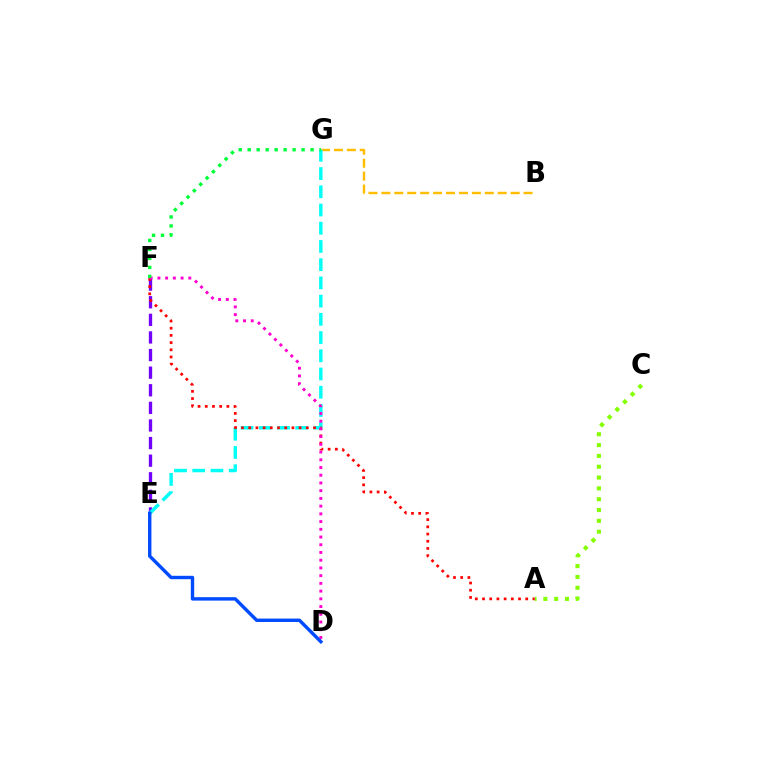{('E', 'F'): [{'color': '#7200ff', 'line_style': 'dashed', 'thickness': 2.39}], ('B', 'G'): [{'color': '#ffbd00', 'line_style': 'dashed', 'thickness': 1.76}], ('A', 'C'): [{'color': '#84ff00', 'line_style': 'dotted', 'thickness': 2.94}], ('E', 'G'): [{'color': '#00fff6', 'line_style': 'dashed', 'thickness': 2.48}], ('A', 'F'): [{'color': '#ff0000', 'line_style': 'dotted', 'thickness': 1.96}], ('D', 'F'): [{'color': '#ff00cf', 'line_style': 'dotted', 'thickness': 2.1}], ('D', 'E'): [{'color': '#004bff', 'line_style': 'solid', 'thickness': 2.45}], ('F', 'G'): [{'color': '#00ff39', 'line_style': 'dotted', 'thickness': 2.44}]}